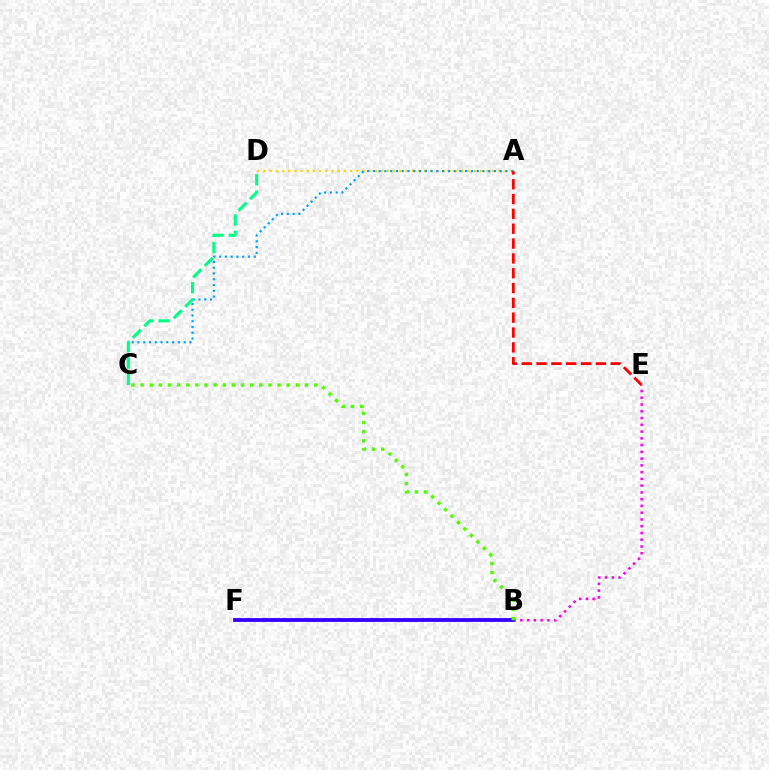{('A', 'D'): [{'color': '#ffd500', 'line_style': 'dotted', 'thickness': 1.68}], ('A', 'C'): [{'color': '#009eff', 'line_style': 'dotted', 'thickness': 1.57}], ('B', 'E'): [{'color': '#ff00ed', 'line_style': 'dotted', 'thickness': 1.84}], ('A', 'E'): [{'color': '#ff0000', 'line_style': 'dashed', 'thickness': 2.01}], ('C', 'D'): [{'color': '#00ff86', 'line_style': 'dashed', 'thickness': 2.22}], ('B', 'F'): [{'color': '#3700ff', 'line_style': 'solid', 'thickness': 2.76}], ('B', 'C'): [{'color': '#4fff00', 'line_style': 'dotted', 'thickness': 2.48}]}